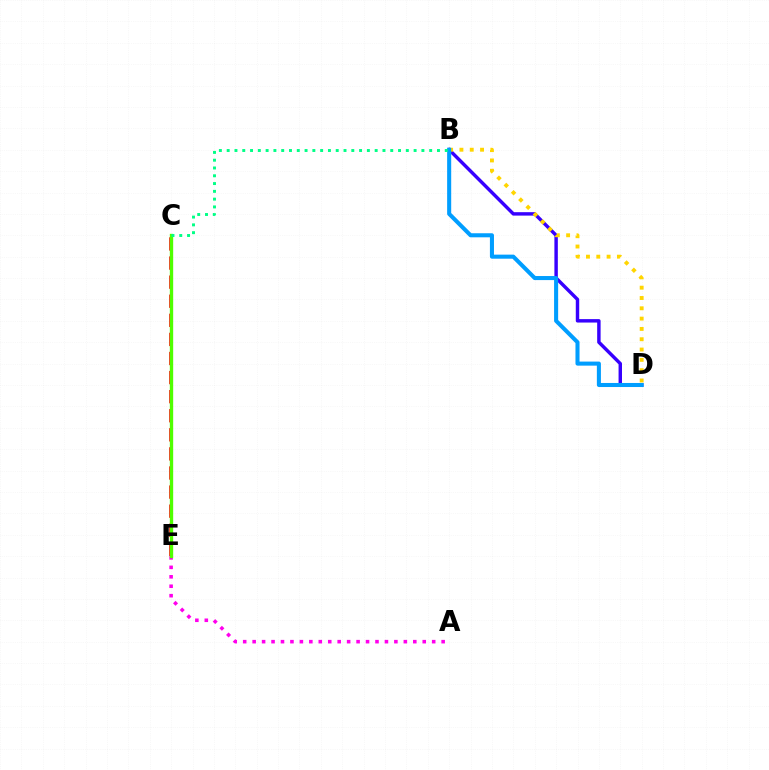{('C', 'E'): [{'color': '#ff0000', 'line_style': 'dashed', 'thickness': 2.59}, {'color': '#4fff00', 'line_style': 'solid', 'thickness': 2.42}], ('B', 'D'): [{'color': '#3700ff', 'line_style': 'solid', 'thickness': 2.47}, {'color': '#ffd500', 'line_style': 'dotted', 'thickness': 2.8}, {'color': '#009eff', 'line_style': 'solid', 'thickness': 2.92}], ('A', 'E'): [{'color': '#ff00ed', 'line_style': 'dotted', 'thickness': 2.57}], ('B', 'C'): [{'color': '#00ff86', 'line_style': 'dotted', 'thickness': 2.12}]}